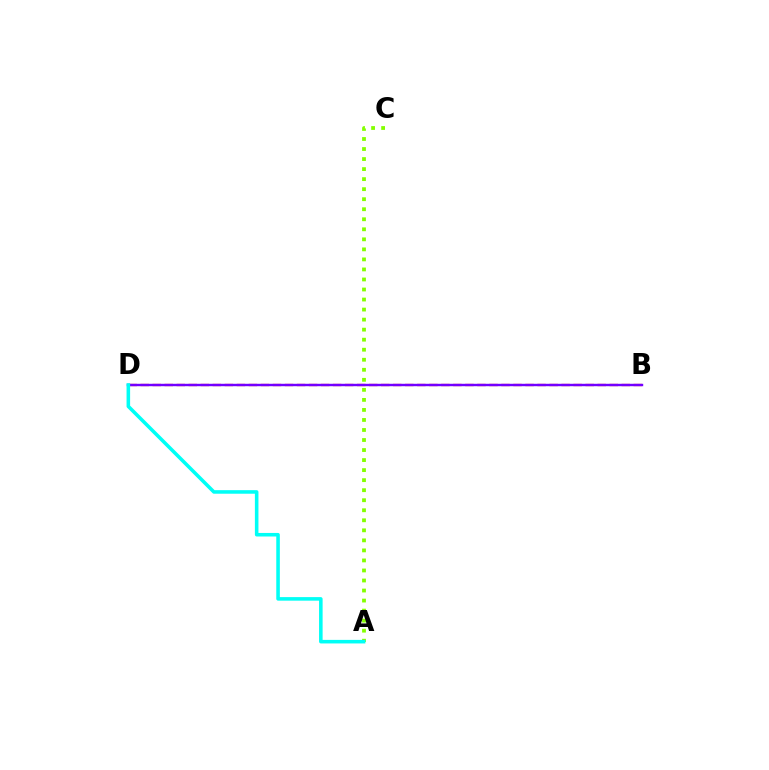{('B', 'D'): [{'color': '#ff0000', 'line_style': 'dashed', 'thickness': 1.63}, {'color': '#7200ff', 'line_style': 'solid', 'thickness': 1.74}], ('A', 'C'): [{'color': '#84ff00', 'line_style': 'dotted', 'thickness': 2.73}], ('A', 'D'): [{'color': '#00fff6', 'line_style': 'solid', 'thickness': 2.56}]}